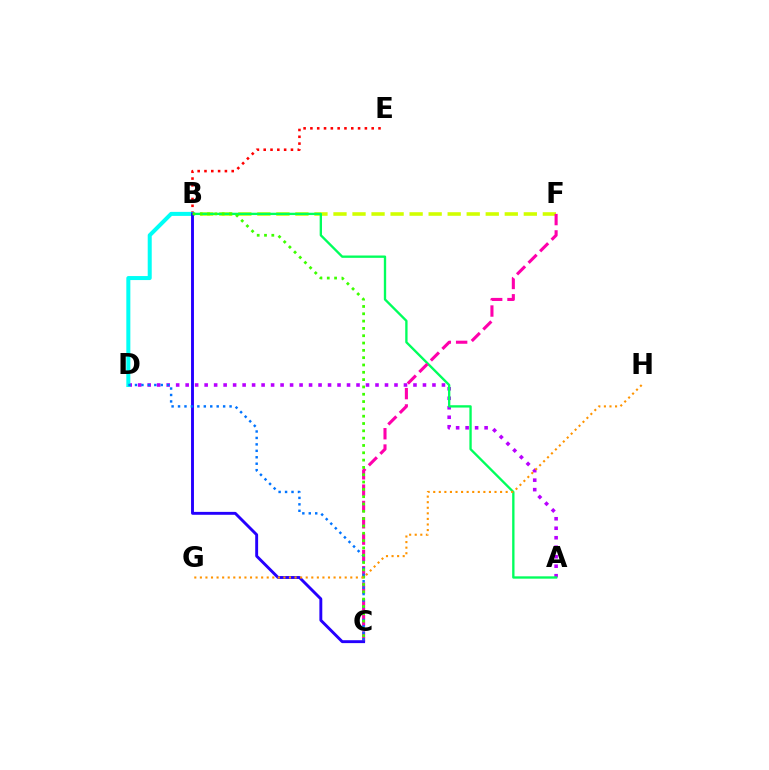{('B', 'F'): [{'color': '#d1ff00', 'line_style': 'dashed', 'thickness': 2.59}], ('A', 'D'): [{'color': '#b900ff', 'line_style': 'dotted', 'thickness': 2.58}], ('A', 'B'): [{'color': '#00ff5c', 'line_style': 'solid', 'thickness': 1.69}], ('B', 'E'): [{'color': '#ff0000', 'line_style': 'dotted', 'thickness': 1.85}], ('B', 'D'): [{'color': '#00fff6', 'line_style': 'solid', 'thickness': 2.89}], ('C', 'F'): [{'color': '#ff00ac', 'line_style': 'dashed', 'thickness': 2.22}], ('B', 'C'): [{'color': '#2500ff', 'line_style': 'solid', 'thickness': 2.09}, {'color': '#3dff00', 'line_style': 'dotted', 'thickness': 1.99}], ('C', 'D'): [{'color': '#0074ff', 'line_style': 'dotted', 'thickness': 1.75}], ('G', 'H'): [{'color': '#ff9400', 'line_style': 'dotted', 'thickness': 1.51}]}